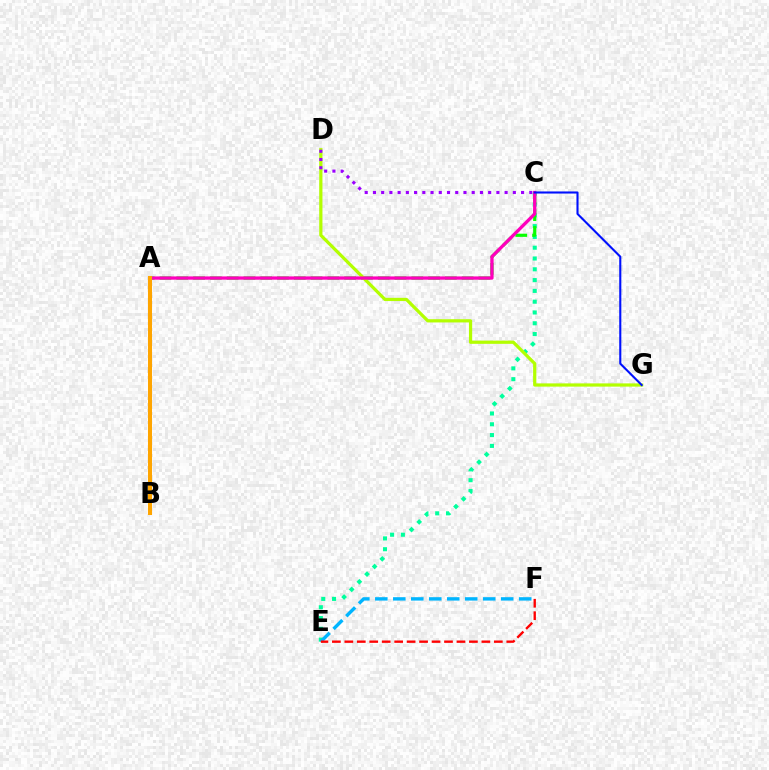{('C', 'E'): [{'color': '#00ff9d', 'line_style': 'dotted', 'thickness': 2.93}], ('A', 'C'): [{'color': '#08ff00', 'line_style': 'dashed', 'thickness': 2.28}, {'color': '#ff00bd', 'line_style': 'solid', 'thickness': 2.37}], ('E', 'F'): [{'color': '#00b5ff', 'line_style': 'dashed', 'thickness': 2.44}, {'color': '#ff0000', 'line_style': 'dashed', 'thickness': 1.69}], ('D', 'G'): [{'color': '#b3ff00', 'line_style': 'solid', 'thickness': 2.32}], ('C', 'D'): [{'color': '#9b00ff', 'line_style': 'dotted', 'thickness': 2.24}], ('A', 'B'): [{'color': '#ffa500', 'line_style': 'solid', 'thickness': 2.91}], ('C', 'G'): [{'color': '#0010ff', 'line_style': 'solid', 'thickness': 1.51}]}